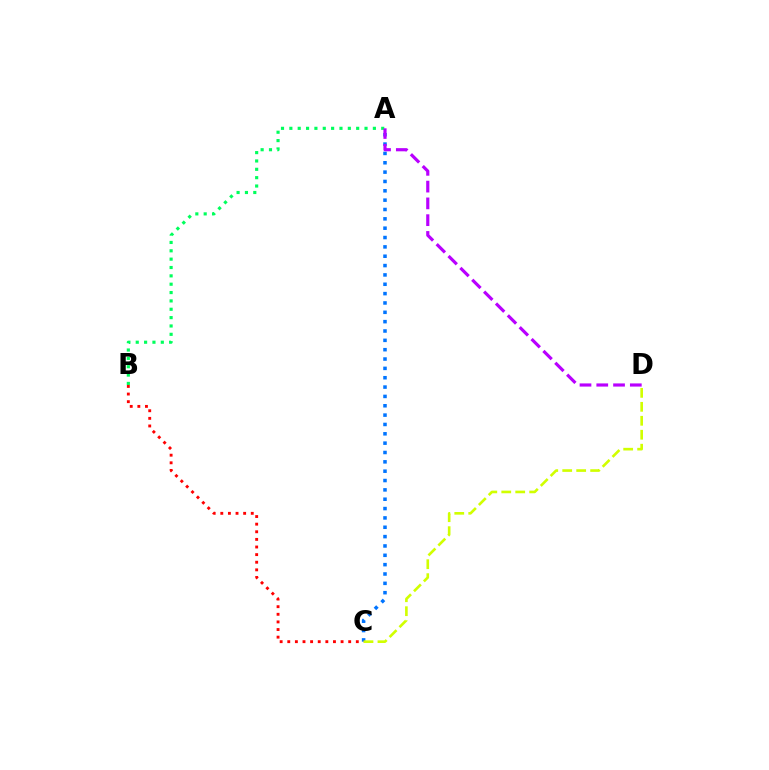{('A', 'C'): [{'color': '#0074ff', 'line_style': 'dotted', 'thickness': 2.54}], ('B', 'C'): [{'color': '#ff0000', 'line_style': 'dotted', 'thickness': 2.07}], ('A', 'B'): [{'color': '#00ff5c', 'line_style': 'dotted', 'thickness': 2.27}], ('A', 'D'): [{'color': '#b900ff', 'line_style': 'dashed', 'thickness': 2.28}], ('C', 'D'): [{'color': '#d1ff00', 'line_style': 'dashed', 'thickness': 1.9}]}